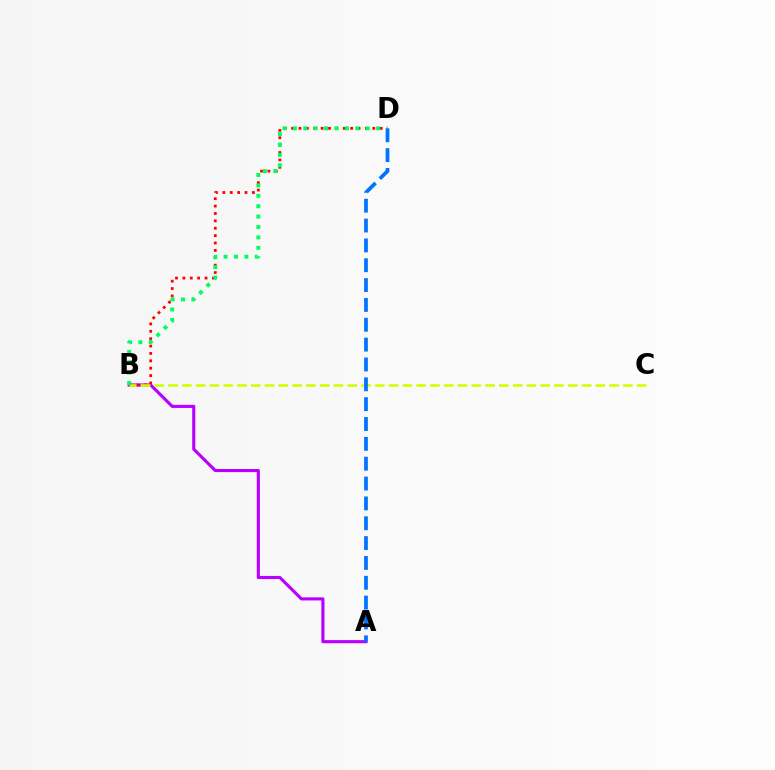{('A', 'B'): [{'color': '#b900ff', 'line_style': 'solid', 'thickness': 2.25}], ('B', 'D'): [{'color': '#ff0000', 'line_style': 'dotted', 'thickness': 2.01}, {'color': '#00ff5c', 'line_style': 'dotted', 'thickness': 2.83}], ('B', 'C'): [{'color': '#d1ff00', 'line_style': 'dashed', 'thickness': 1.87}], ('A', 'D'): [{'color': '#0074ff', 'line_style': 'dashed', 'thickness': 2.7}]}